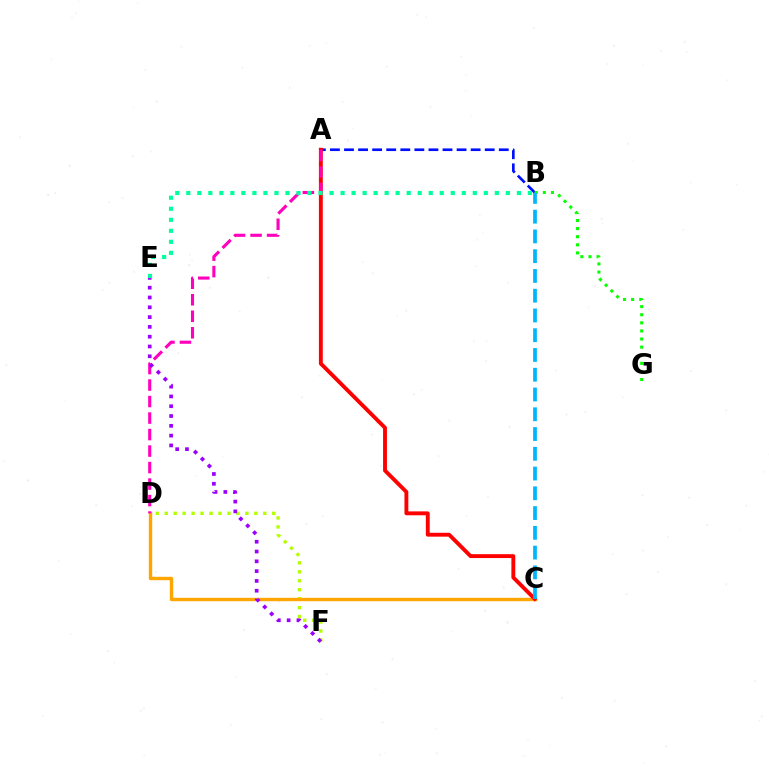{('D', 'F'): [{'color': '#b3ff00', 'line_style': 'dotted', 'thickness': 2.43}], ('A', 'B'): [{'color': '#0010ff', 'line_style': 'dashed', 'thickness': 1.91}], ('C', 'D'): [{'color': '#ffa500', 'line_style': 'solid', 'thickness': 2.45}], ('A', 'C'): [{'color': '#ff0000', 'line_style': 'solid', 'thickness': 2.79}], ('A', 'D'): [{'color': '#ff00bd', 'line_style': 'dashed', 'thickness': 2.24}], ('E', 'F'): [{'color': '#9b00ff', 'line_style': 'dotted', 'thickness': 2.66}], ('B', 'E'): [{'color': '#00ff9d', 'line_style': 'dotted', 'thickness': 2.99}], ('B', 'G'): [{'color': '#08ff00', 'line_style': 'dotted', 'thickness': 2.2}], ('B', 'C'): [{'color': '#00b5ff', 'line_style': 'dashed', 'thickness': 2.68}]}